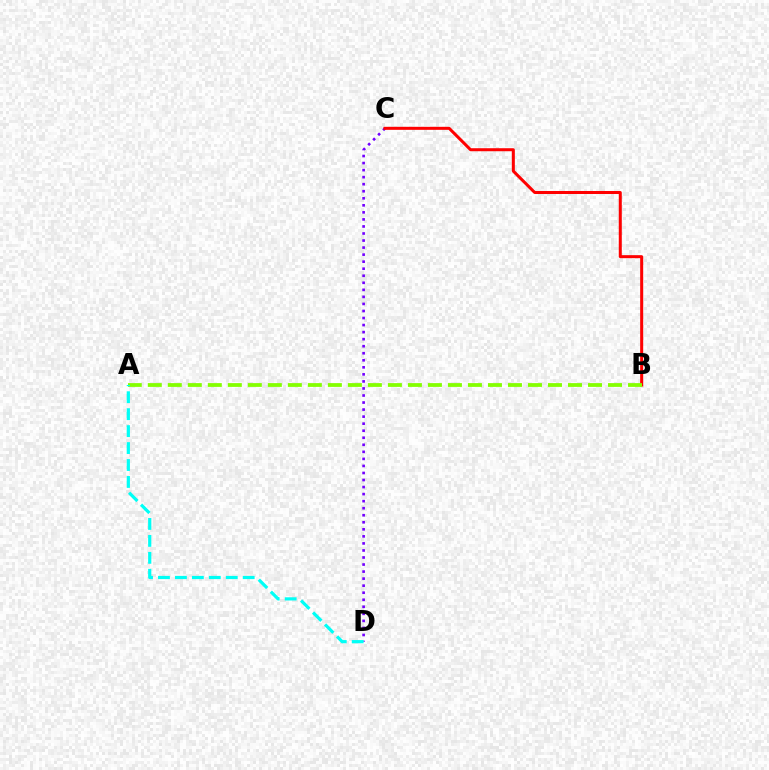{('C', 'D'): [{'color': '#7200ff', 'line_style': 'dotted', 'thickness': 1.91}], ('B', 'C'): [{'color': '#ff0000', 'line_style': 'solid', 'thickness': 2.17}], ('A', 'B'): [{'color': '#84ff00', 'line_style': 'dashed', 'thickness': 2.72}], ('A', 'D'): [{'color': '#00fff6', 'line_style': 'dashed', 'thickness': 2.3}]}